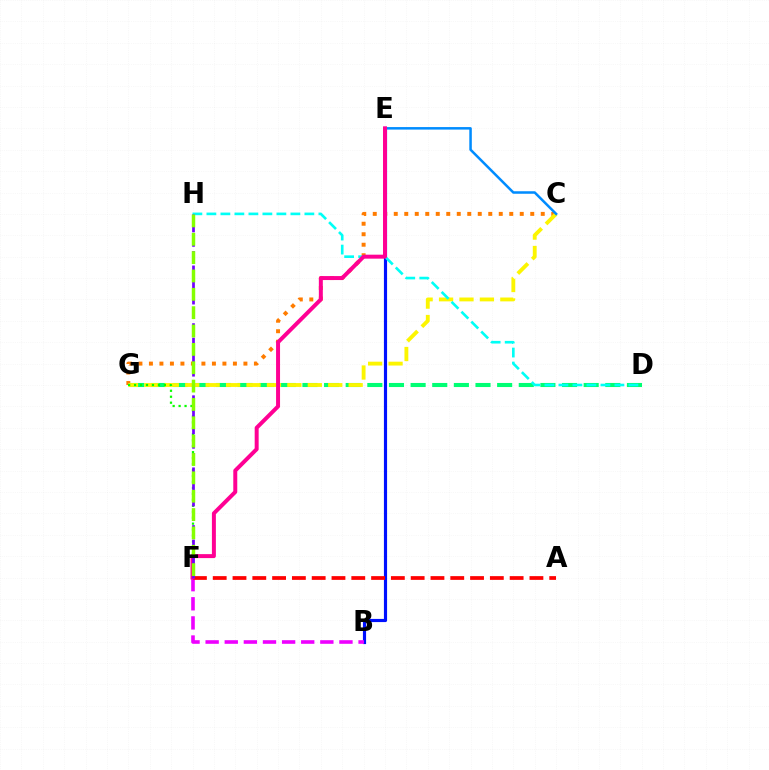{('C', 'G'): [{'color': '#ff7c00', 'line_style': 'dotted', 'thickness': 2.85}, {'color': '#fcf500', 'line_style': 'dashed', 'thickness': 2.78}], ('B', 'E'): [{'color': '#0010ff', 'line_style': 'solid', 'thickness': 2.27}], ('B', 'F'): [{'color': '#ee00ff', 'line_style': 'dashed', 'thickness': 2.6}], ('D', 'G'): [{'color': '#00ff74', 'line_style': 'dashed', 'thickness': 2.94}], ('F', 'G'): [{'color': '#08ff00', 'line_style': 'dotted', 'thickness': 1.62}], ('A', 'F'): [{'color': '#ff0000', 'line_style': 'dashed', 'thickness': 2.69}], ('D', 'H'): [{'color': '#00fff6', 'line_style': 'dashed', 'thickness': 1.9}], ('C', 'E'): [{'color': '#008cff', 'line_style': 'solid', 'thickness': 1.81}], ('E', 'F'): [{'color': '#ff0094', 'line_style': 'solid', 'thickness': 2.86}], ('F', 'H'): [{'color': '#7200ff', 'line_style': 'dashed', 'thickness': 1.96}, {'color': '#84ff00', 'line_style': 'dashed', 'thickness': 2.49}]}